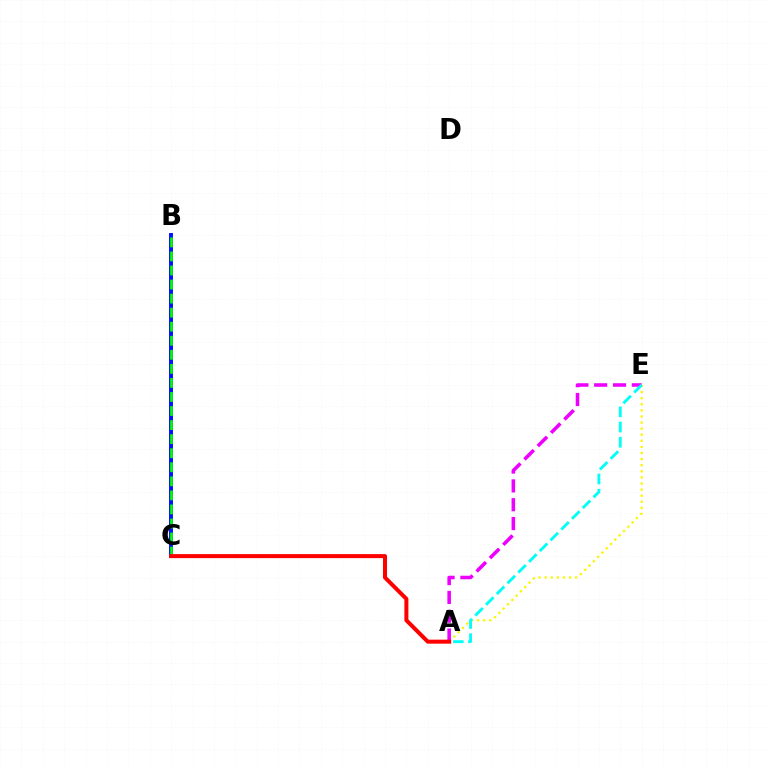{('A', 'E'): [{'color': '#fcf500', 'line_style': 'dotted', 'thickness': 1.66}, {'color': '#ee00ff', 'line_style': 'dashed', 'thickness': 2.56}, {'color': '#00fff6', 'line_style': 'dashed', 'thickness': 2.07}], ('B', 'C'): [{'color': '#0010ff', 'line_style': 'solid', 'thickness': 2.83}, {'color': '#08ff00', 'line_style': 'dashed', 'thickness': 1.91}], ('A', 'C'): [{'color': '#ff0000', 'line_style': 'solid', 'thickness': 2.89}]}